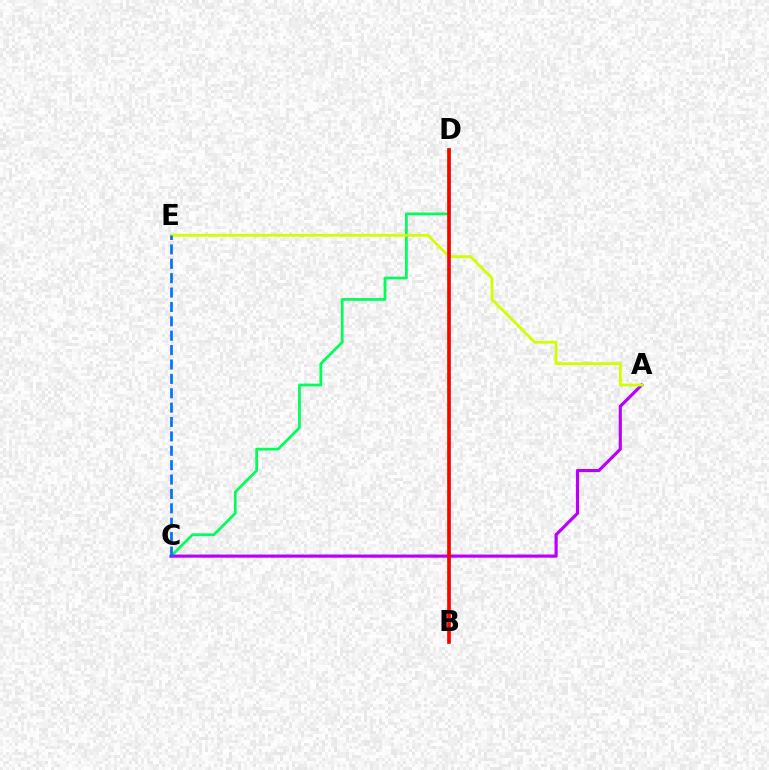{('C', 'D'): [{'color': '#00ff5c', 'line_style': 'solid', 'thickness': 1.99}], ('A', 'C'): [{'color': '#b900ff', 'line_style': 'solid', 'thickness': 2.26}], ('A', 'E'): [{'color': '#d1ff00', 'line_style': 'solid', 'thickness': 2.02}], ('B', 'D'): [{'color': '#ff0000', 'line_style': 'solid', 'thickness': 2.64}], ('C', 'E'): [{'color': '#0074ff', 'line_style': 'dashed', 'thickness': 1.95}]}